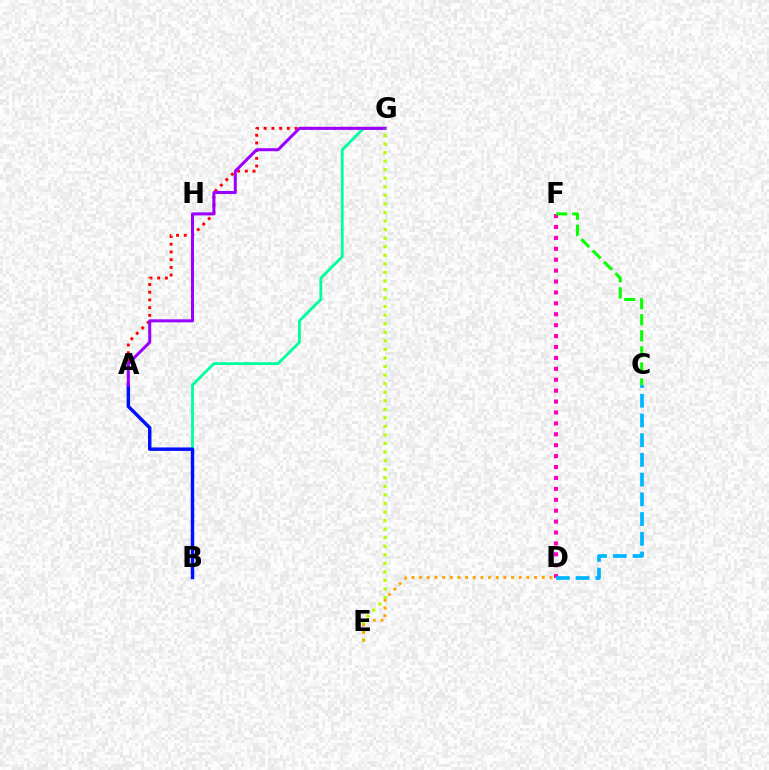{('D', 'F'): [{'color': '#ff00bd', 'line_style': 'dotted', 'thickness': 2.96}], ('C', 'F'): [{'color': '#08ff00', 'line_style': 'dashed', 'thickness': 2.18}], ('B', 'G'): [{'color': '#00ff9d', 'line_style': 'solid', 'thickness': 2.03}], ('C', 'D'): [{'color': '#00b5ff', 'line_style': 'dashed', 'thickness': 2.68}], ('A', 'G'): [{'color': '#ff0000', 'line_style': 'dotted', 'thickness': 2.09}, {'color': '#9b00ff', 'line_style': 'solid', 'thickness': 2.18}], ('A', 'B'): [{'color': '#0010ff', 'line_style': 'solid', 'thickness': 2.48}], ('E', 'G'): [{'color': '#b3ff00', 'line_style': 'dotted', 'thickness': 2.32}], ('D', 'E'): [{'color': '#ffa500', 'line_style': 'dotted', 'thickness': 2.08}]}